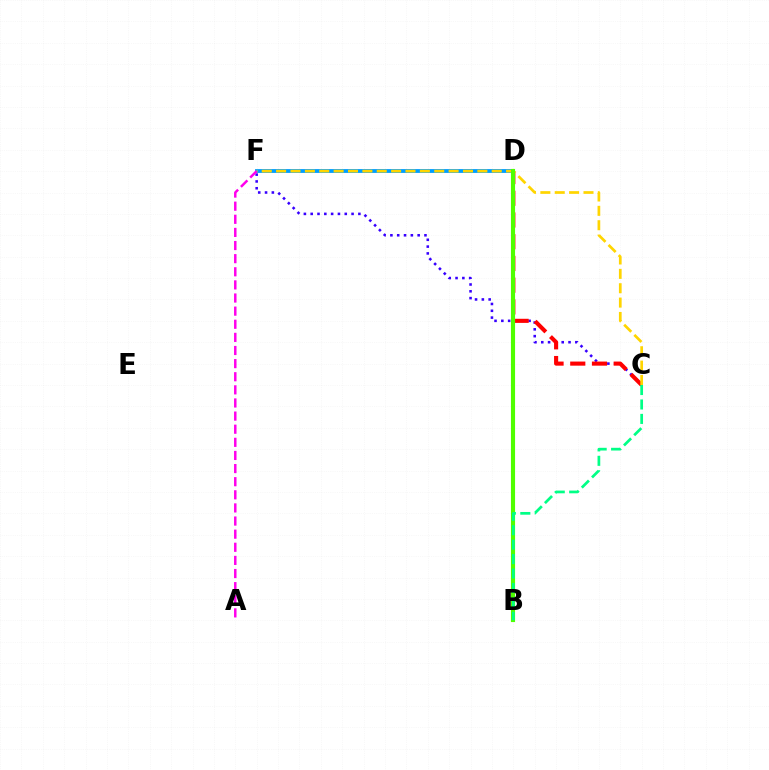{('C', 'F'): [{'color': '#3700ff', 'line_style': 'dotted', 'thickness': 1.85}, {'color': '#ffd500', 'line_style': 'dashed', 'thickness': 1.95}], ('C', 'D'): [{'color': '#ff0000', 'line_style': 'dashed', 'thickness': 2.95}], ('D', 'F'): [{'color': '#009eff', 'line_style': 'solid', 'thickness': 2.76}], ('A', 'F'): [{'color': '#ff00ed', 'line_style': 'dashed', 'thickness': 1.78}], ('B', 'D'): [{'color': '#4fff00', 'line_style': 'solid', 'thickness': 2.98}], ('B', 'C'): [{'color': '#00ff86', 'line_style': 'dashed', 'thickness': 1.96}]}